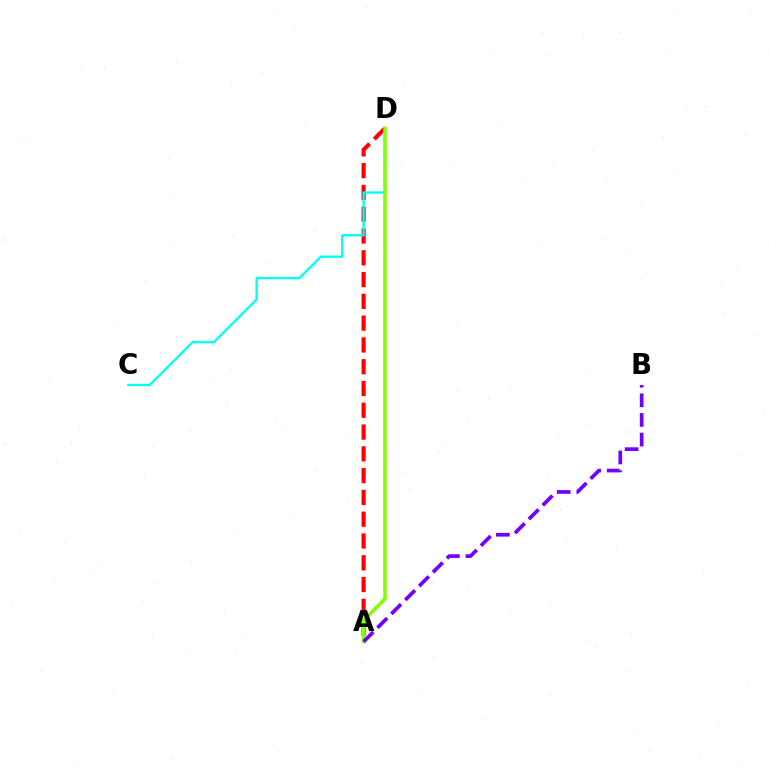{('A', 'D'): [{'color': '#ff0000', 'line_style': 'dashed', 'thickness': 2.96}, {'color': '#84ff00', 'line_style': 'solid', 'thickness': 2.58}], ('C', 'D'): [{'color': '#00fff6', 'line_style': 'solid', 'thickness': 1.67}], ('A', 'B'): [{'color': '#7200ff', 'line_style': 'dashed', 'thickness': 2.67}]}